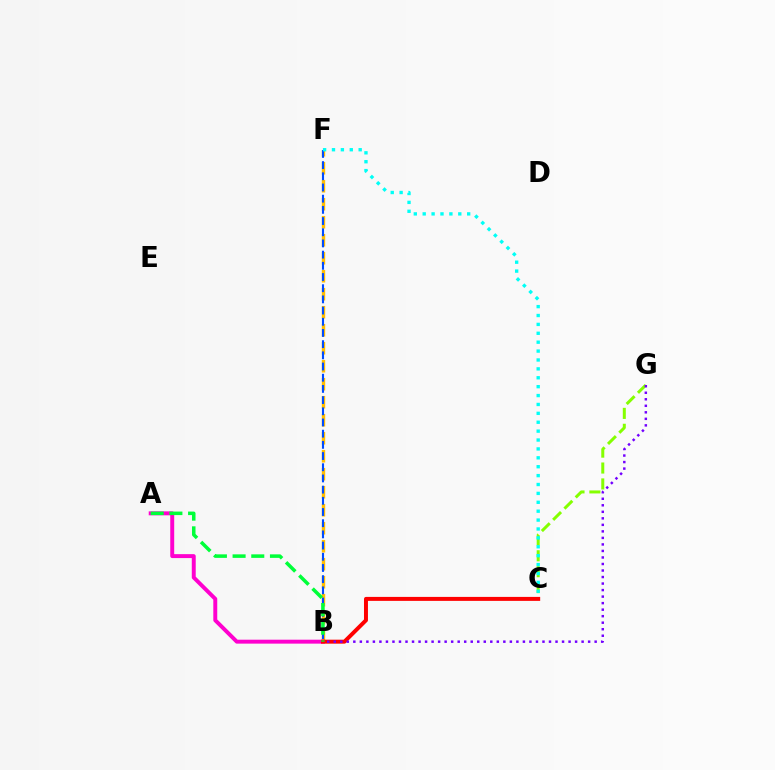{('B', 'F'): [{'color': '#ffbd00', 'line_style': 'dashed', 'thickness': 2.45}, {'color': '#004bff', 'line_style': 'dashed', 'thickness': 1.52}], ('C', 'G'): [{'color': '#84ff00', 'line_style': 'dashed', 'thickness': 2.16}], ('C', 'F'): [{'color': '#00fff6', 'line_style': 'dotted', 'thickness': 2.42}], ('A', 'B'): [{'color': '#ff00cf', 'line_style': 'solid', 'thickness': 2.83}, {'color': '#00ff39', 'line_style': 'dashed', 'thickness': 2.54}], ('B', 'C'): [{'color': '#ff0000', 'line_style': 'solid', 'thickness': 2.85}], ('B', 'G'): [{'color': '#7200ff', 'line_style': 'dotted', 'thickness': 1.77}]}